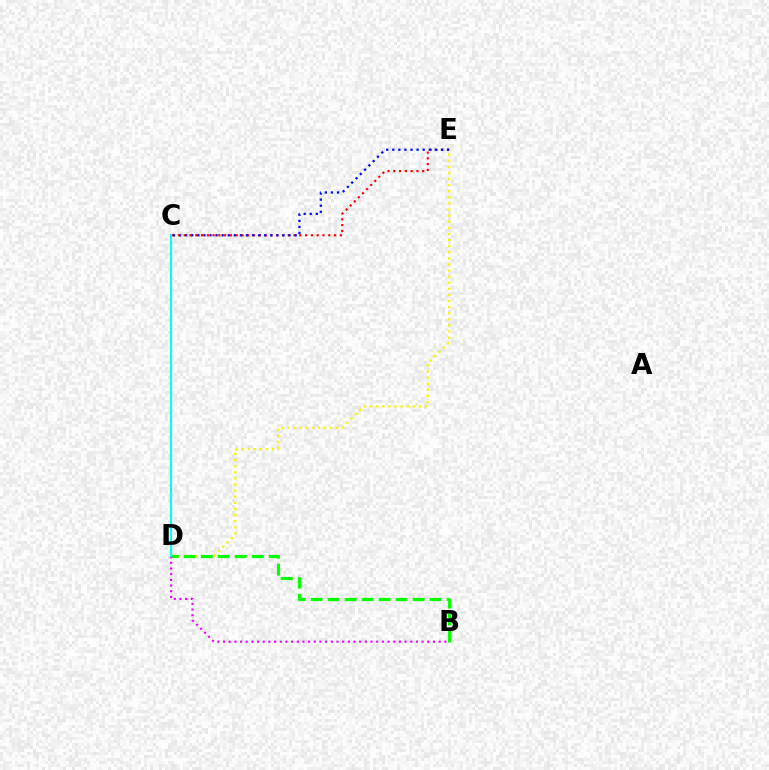{('C', 'E'): [{'color': '#ff0000', 'line_style': 'dotted', 'thickness': 1.57}, {'color': '#0010ff', 'line_style': 'dotted', 'thickness': 1.65}], ('D', 'E'): [{'color': '#fcf500', 'line_style': 'dotted', 'thickness': 1.66}], ('B', 'D'): [{'color': '#08ff00', 'line_style': 'dashed', 'thickness': 2.31}, {'color': '#ee00ff', 'line_style': 'dotted', 'thickness': 1.54}], ('C', 'D'): [{'color': '#00fff6', 'line_style': 'solid', 'thickness': 1.52}]}